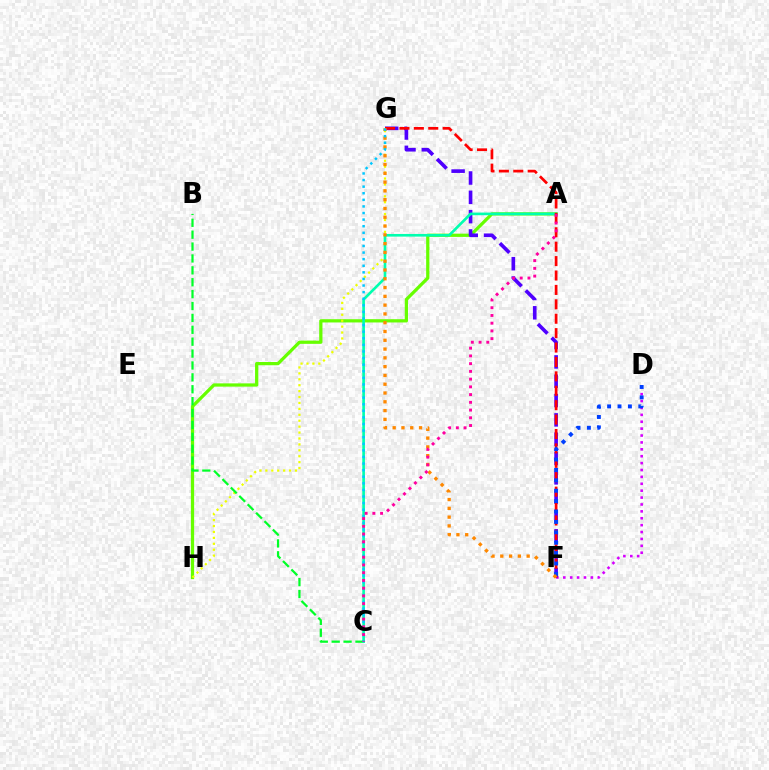{('D', 'F'): [{'color': '#d600ff', 'line_style': 'dotted', 'thickness': 1.87}, {'color': '#003fff', 'line_style': 'dotted', 'thickness': 2.83}], ('A', 'H'): [{'color': '#66ff00', 'line_style': 'solid', 'thickness': 2.34}], ('F', 'G'): [{'color': '#4f00ff', 'line_style': 'dashed', 'thickness': 2.63}, {'color': '#ff0000', 'line_style': 'dashed', 'thickness': 1.96}, {'color': '#ff8800', 'line_style': 'dotted', 'thickness': 2.39}], ('G', 'H'): [{'color': '#eeff00', 'line_style': 'dotted', 'thickness': 1.61}], ('B', 'C'): [{'color': '#00ff27', 'line_style': 'dashed', 'thickness': 1.62}], ('A', 'C'): [{'color': '#00ffaf', 'line_style': 'solid', 'thickness': 1.91}, {'color': '#ff00a0', 'line_style': 'dotted', 'thickness': 2.1}], ('C', 'G'): [{'color': '#00c7ff', 'line_style': 'dotted', 'thickness': 1.79}]}